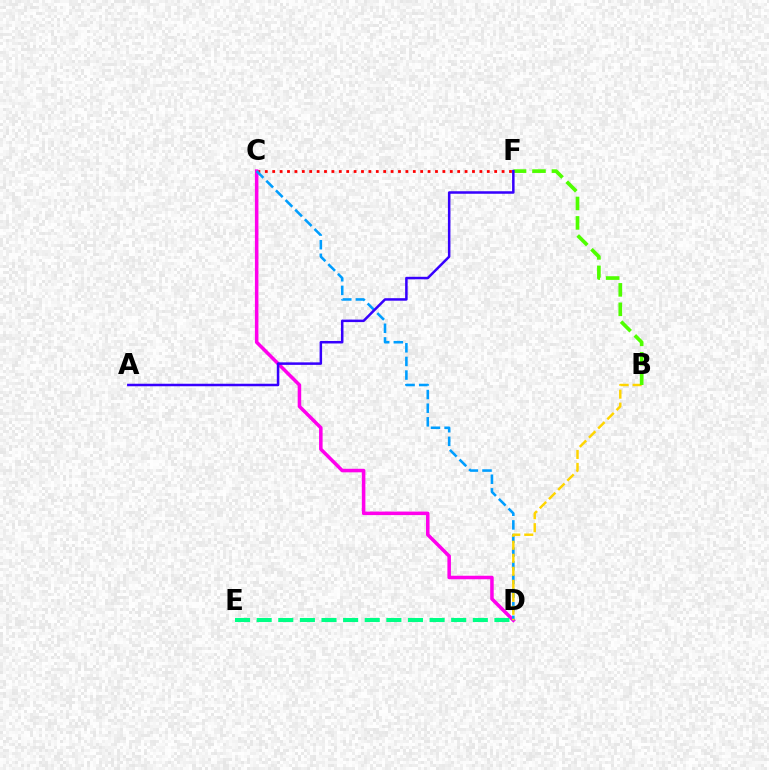{('C', 'F'): [{'color': '#ff0000', 'line_style': 'dotted', 'thickness': 2.01}], ('C', 'D'): [{'color': '#ff00ed', 'line_style': 'solid', 'thickness': 2.54}, {'color': '#009eff', 'line_style': 'dashed', 'thickness': 1.85}], ('B', 'D'): [{'color': '#ffd500', 'line_style': 'dashed', 'thickness': 1.77}], ('B', 'F'): [{'color': '#4fff00', 'line_style': 'dashed', 'thickness': 2.64}], ('D', 'E'): [{'color': '#00ff86', 'line_style': 'dashed', 'thickness': 2.94}], ('A', 'F'): [{'color': '#3700ff', 'line_style': 'solid', 'thickness': 1.81}]}